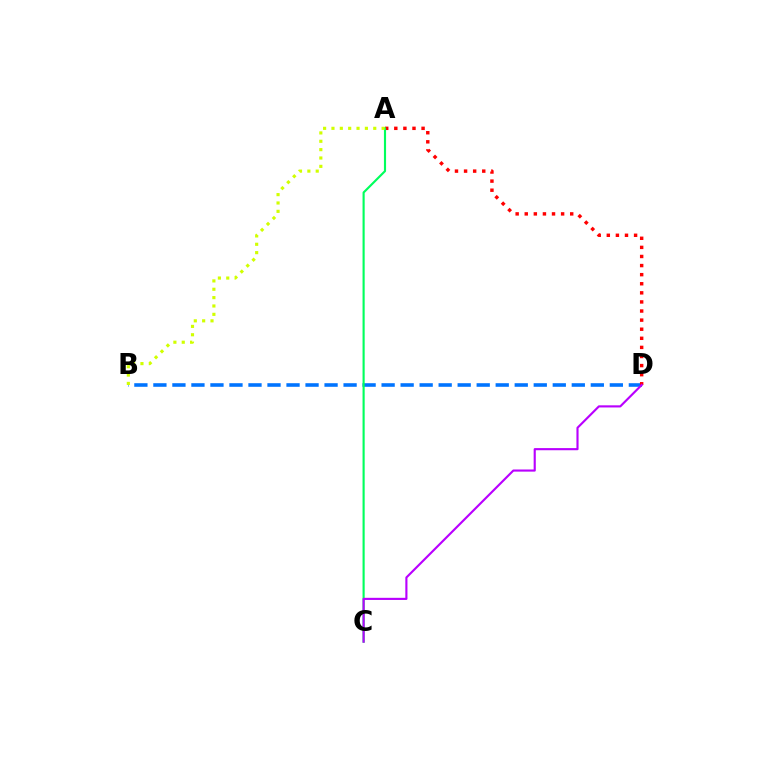{('B', 'D'): [{'color': '#0074ff', 'line_style': 'dashed', 'thickness': 2.58}], ('A', 'D'): [{'color': '#ff0000', 'line_style': 'dotted', 'thickness': 2.47}], ('A', 'C'): [{'color': '#00ff5c', 'line_style': 'solid', 'thickness': 1.54}], ('C', 'D'): [{'color': '#b900ff', 'line_style': 'solid', 'thickness': 1.54}], ('A', 'B'): [{'color': '#d1ff00', 'line_style': 'dotted', 'thickness': 2.27}]}